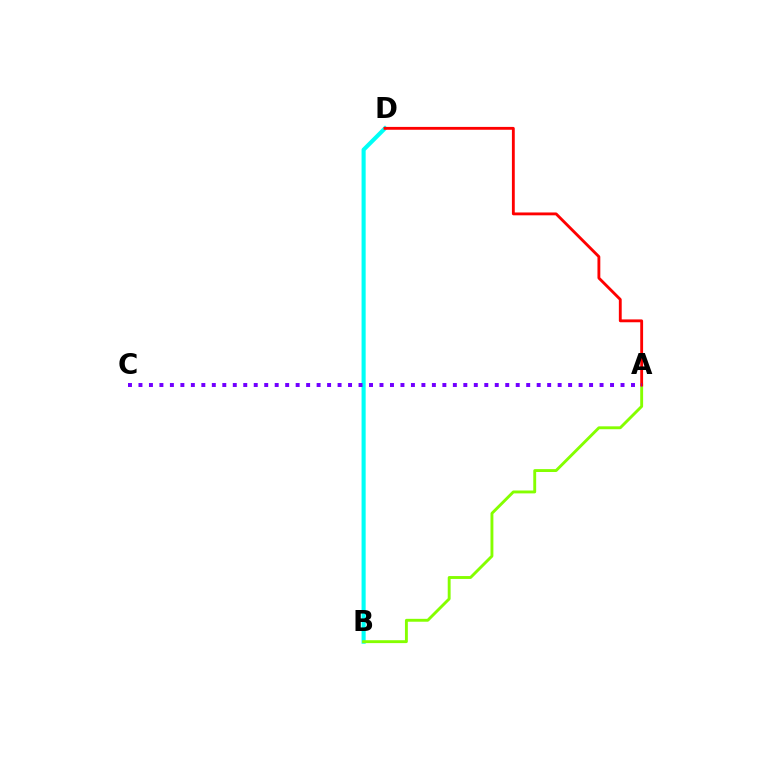{('B', 'D'): [{'color': '#00fff6', 'line_style': 'solid', 'thickness': 2.96}], ('A', 'B'): [{'color': '#84ff00', 'line_style': 'solid', 'thickness': 2.08}], ('A', 'D'): [{'color': '#ff0000', 'line_style': 'solid', 'thickness': 2.05}], ('A', 'C'): [{'color': '#7200ff', 'line_style': 'dotted', 'thickness': 2.85}]}